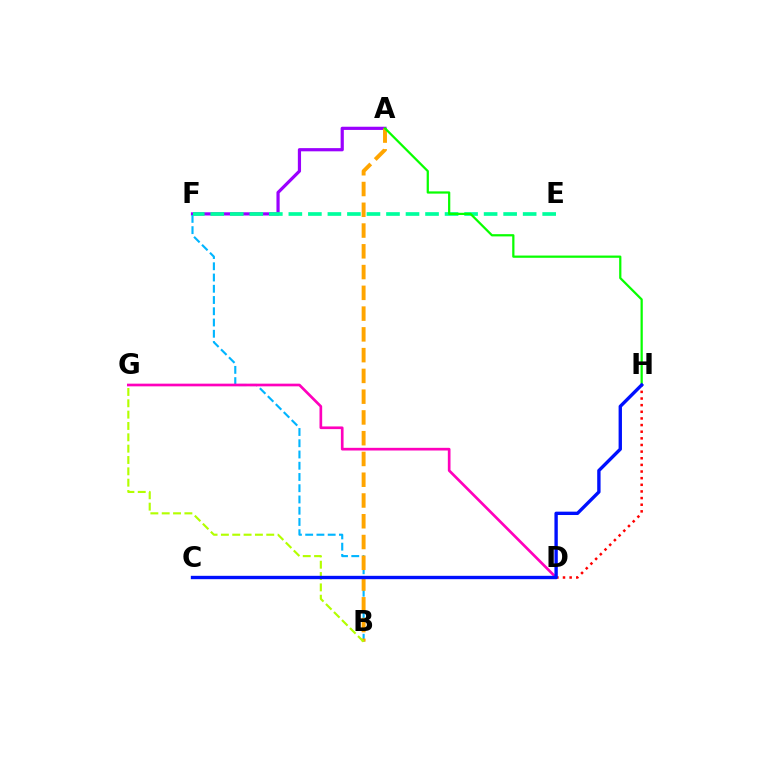{('A', 'F'): [{'color': '#9b00ff', 'line_style': 'solid', 'thickness': 2.3}], ('B', 'F'): [{'color': '#00b5ff', 'line_style': 'dashed', 'thickness': 1.53}], ('A', 'B'): [{'color': '#ffa500', 'line_style': 'dashed', 'thickness': 2.82}], ('D', 'G'): [{'color': '#ff00bd', 'line_style': 'solid', 'thickness': 1.93}], ('E', 'F'): [{'color': '#00ff9d', 'line_style': 'dashed', 'thickness': 2.65}], ('B', 'G'): [{'color': '#b3ff00', 'line_style': 'dashed', 'thickness': 1.54}], ('A', 'H'): [{'color': '#08ff00', 'line_style': 'solid', 'thickness': 1.61}], ('D', 'H'): [{'color': '#ff0000', 'line_style': 'dotted', 'thickness': 1.8}], ('C', 'H'): [{'color': '#0010ff', 'line_style': 'solid', 'thickness': 2.42}]}